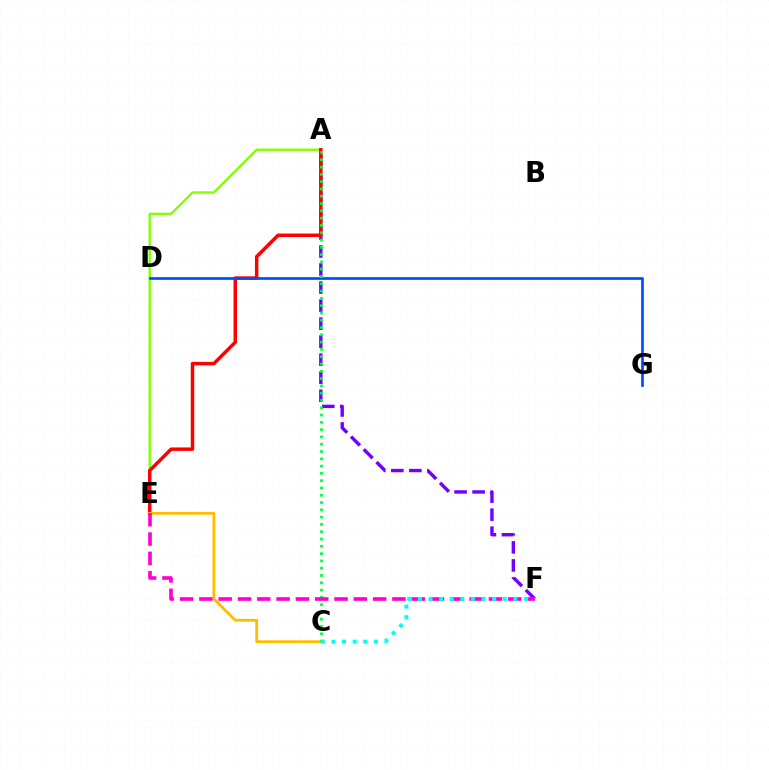{('A', 'E'): [{'color': '#84ff00', 'line_style': 'solid', 'thickness': 1.71}, {'color': '#ff0000', 'line_style': 'solid', 'thickness': 2.5}], ('A', 'F'): [{'color': '#7200ff', 'line_style': 'dashed', 'thickness': 2.45}], ('C', 'E'): [{'color': '#ffbd00', 'line_style': 'solid', 'thickness': 2.02}], ('D', 'G'): [{'color': '#004bff', 'line_style': 'solid', 'thickness': 1.94}], ('A', 'C'): [{'color': '#00ff39', 'line_style': 'dotted', 'thickness': 1.98}], ('E', 'F'): [{'color': '#ff00cf', 'line_style': 'dashed', 'thickness': 2.62}], ('C', 'F'): [{'color': '#00fff6', 'line_style': 'dotted', 'thickness': 2.88}]}